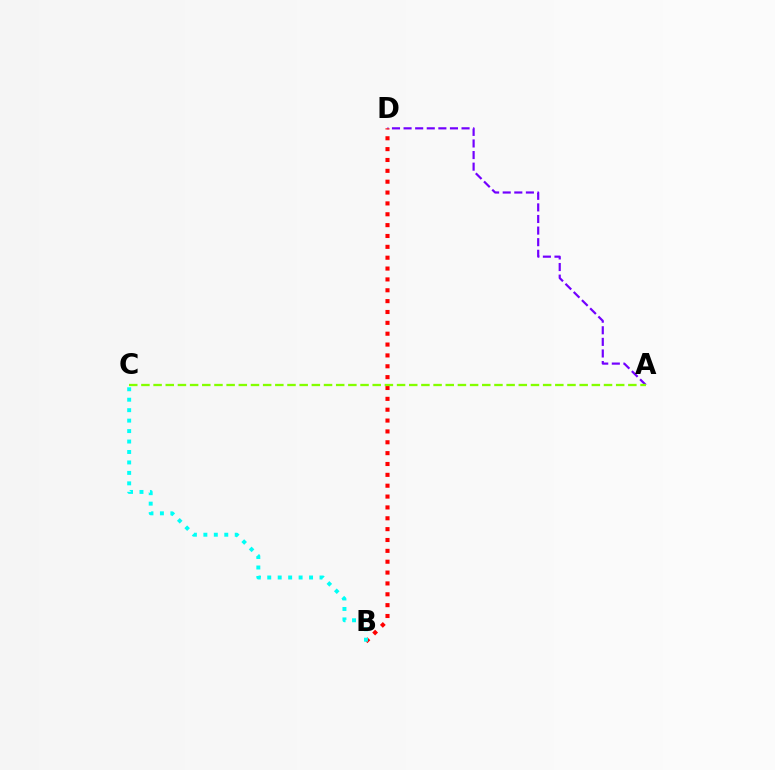{('A', 'D'): [{'color': '#7200ff', 'line_style': 'dashed', 'thickness': 1.58}], ('B', 'D'): [{'color': '#ff0000', 'line_style': 'dotted', 'thickness': 2.95}], ('B', 'C'): [{'color': '#00fff6', 'line_style': 'dotted', 'thickness': 2.84}], ('A', 'C'): [{'color': '#84ff00', 'line_style': 'dashed', 'thickness': 1.65}]}